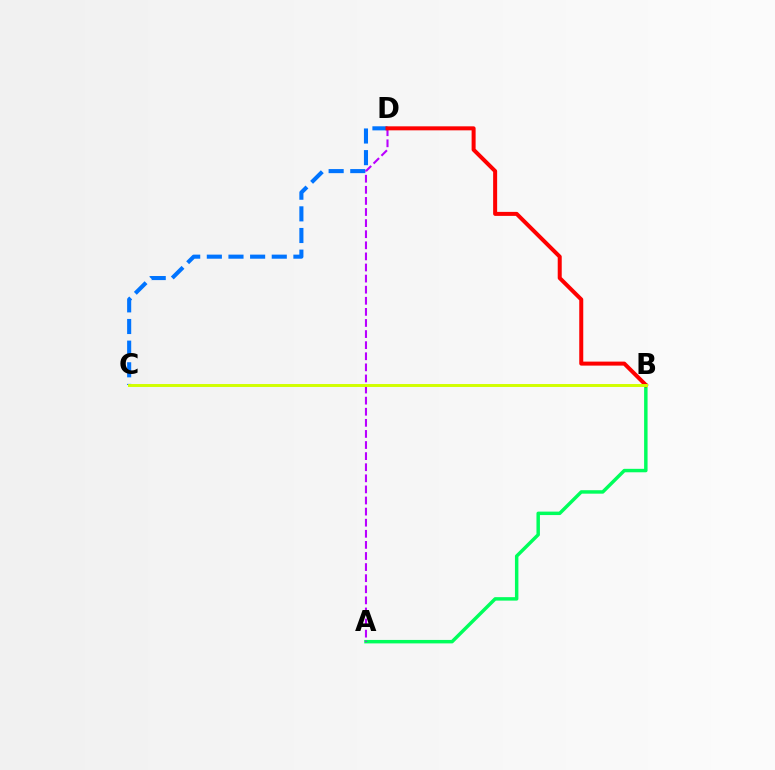{('C', 'D'): [{'color': '#0074ff', 'line_style': 'dashed', 'thickness': 2.94}], ('A', 'B'): [{'color': '#00ff5c', 'line_style': 'solid', 'thickness': 2.49}], ('A', 'D'): [{'color': '#b900ff', 'line_style': 'dashed', 'thickness': 1.51}], ('B', 'D'): [{'color': '#ff0000', 'line_style': 'solid', 'thickness': 2.88}], ('B', 'C'): [{'color': '#d1ff00', 'line_style': 'solid', 'thickness': 2.12}]}